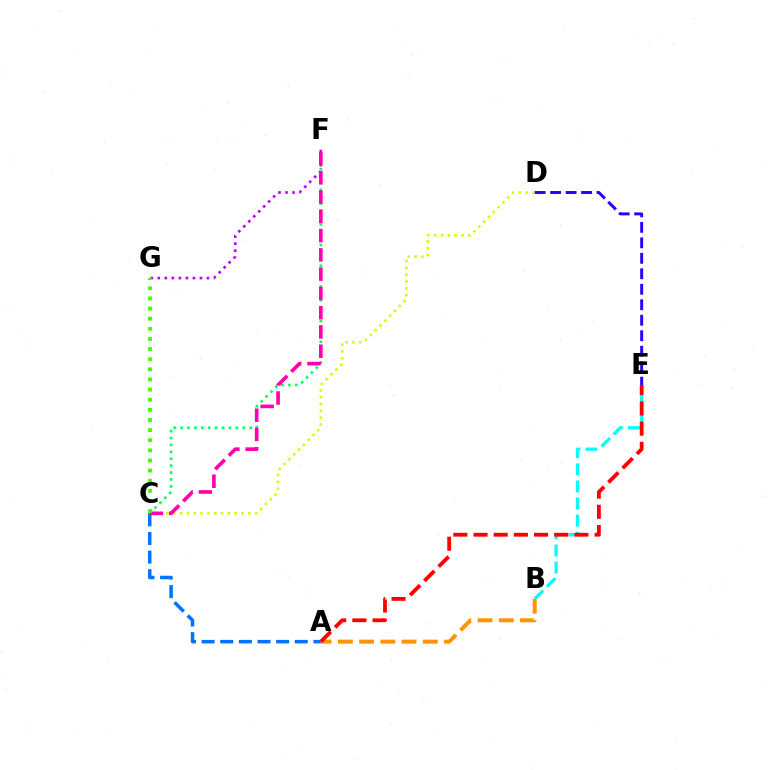{('B', 'E'): [{'color': '#00fff6', 'line_style': 'dashed', 'thickness': 2.32}], ('A', 'C'): [{'color': '#0074ff', 'line_style': 'dashed', 'thickness': 2.53}], ('F', 'G'): [{'color': '#b900ff', 'line_style': 'dotted', 'thickness': 1.91}], ('C', 'D'): [{'color': '#d1ff00', 'line_style': 'dotted', 'thickness': 1.85}], ('C', 'F'): [{'color': '#00ff5c', 'line_style': 'dotted', 'thickness': 1.88}, {'color': '#ff00ac', 'line_style': 'dashed', 'thickness': 2.62}], ('A', 'B'): [{'color': '#ff9400', 'line_style': 'dashed', 'thickness': 2.88}], ('D', 'E'): [{'color': '#2500ff', 'line_style': 'dashed', 'thickness': 2.1}], ('A', 'E'): [{'color': '#ff0000', 'line_style': 'dashed', 'thickness': 2.74}], ('C', 'G'): [{'color': '#3dff00', 'line_style': 'dotted', 'thickness': 2.75}]}